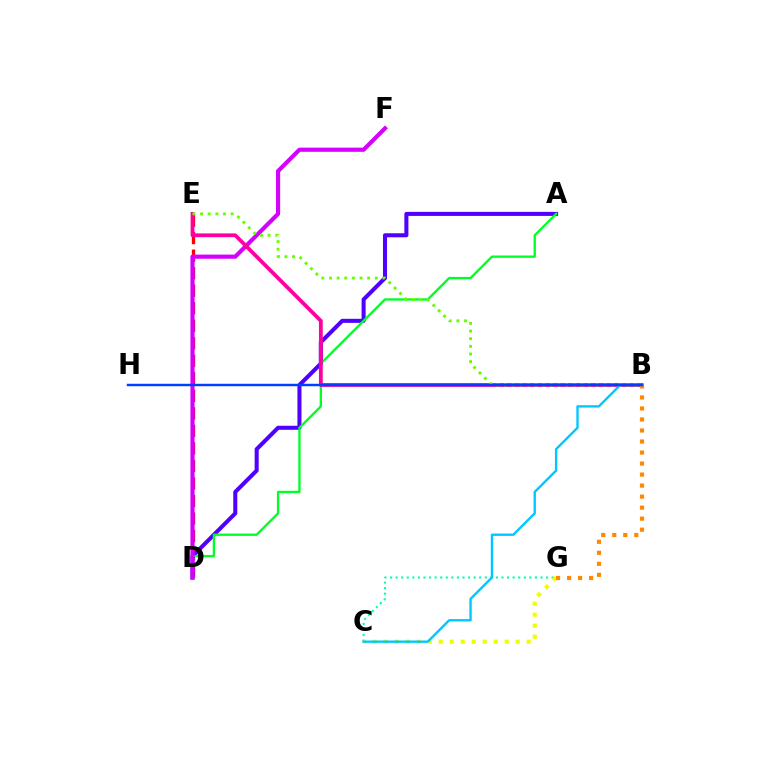{('D', 'E'): [{'color': '#ff0000', 'line_style': 'dashed', 'thickness': 2.38}], ('A', 'D'): [{'color': '#4f00ff', 'line_style': 'solid', 'thickness': 2.91}, {'color': '#00ff27', 'line_style': 'solid', 'thickness': 1.68}], ('D', 'F'): [{'color': '#d600ff', 'line_style': 'solid', 'thickness': 2.99}], ('B', 'E'): [{'color': '#ff00a0', 'line_style': 'solid', 'thickness': 2.72}, {'color': '#66ff00', 'line_style': 'dotted', 'thickness': 2.08}], ('C', 'G'): [{'color': '#00ffaf', 'line_style': 'dotted', 'thickness': 1.51}, {'color': '#eeff00', 'line_style': 'dotted', 'thickness': 2.99}], ('B', 'C'): [{'color': '#00c7ff', 'line_style': 'solid', 'thickness': 1.71}], ('B', 'G'): [{'color': '#ff8800', 'line_style': 'dotted', 'thickness': 2.99}], ('B', 'H'): [{'color': '#003fff', 'line_style': 'solid', 'thickness': 1.75}]}